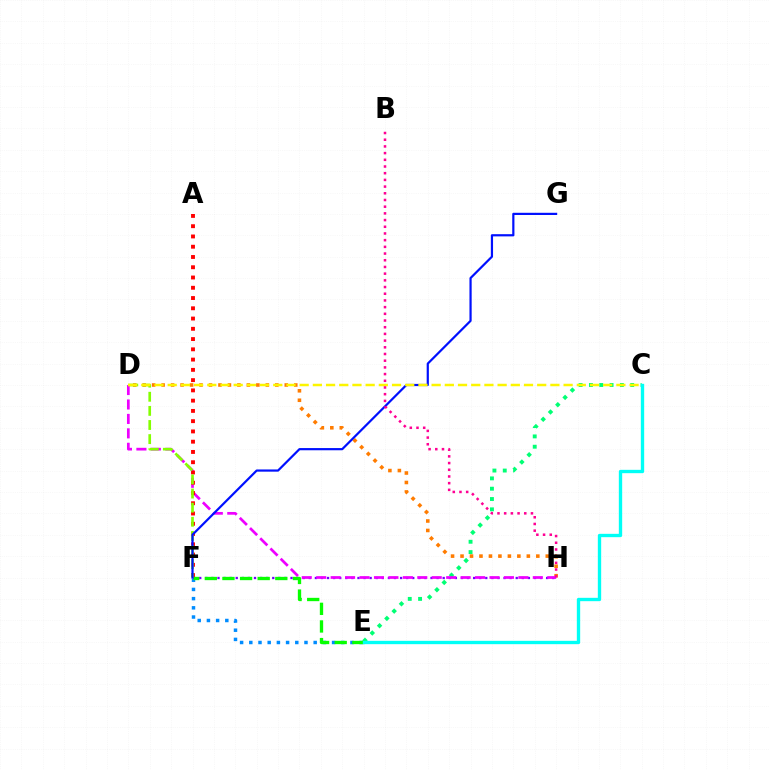{('F', 'H'): [{'color': '#7200ff', 'line_style': 'dotted', 'thickness': 1.65}], ('D', 'H'): [{'color': '#ff7c00', 'line_style': 'dotted', 'thickness': 2.57}, {'color': '#ee00ff', 'line_style': 'dashed', 'thickness': 1.96}], ('E', 'F'): [{'color': '#008cff', 'line_style': 'dotted', 'thickness': 2.5}, {'color': '#08ff00', 'line_style': 'dashed', 'thickness': 2.39}], ('C', 'E'): [{'color': '#00ff74', 'line_style': 'dotted', 'thickness': 2.8}, {'color': '#00fff6', 'line_style': 'solid', 'thickness': 2.41}], ('A', 'F'): [{'color': '#ff0000', 'line_style': 'dotted', 'thickness': 2.79}], ('D', 'F'): [{'color': '#84ff00', 'line_style': 'dashed', 'thickness': 1.92}], ('F', 'G'): [{'color': '#0010ff', 'line_style': 'solid', 'thickness': 1.58}], ('C', 'D'): [{'color': '#fcf500', 'line_style': 'dashed', 'thickness': 1.79}], ('B', 'H'): [{'color': '#ff0094', 'line_style': 'dotted', 'thickness': 1.82}]}